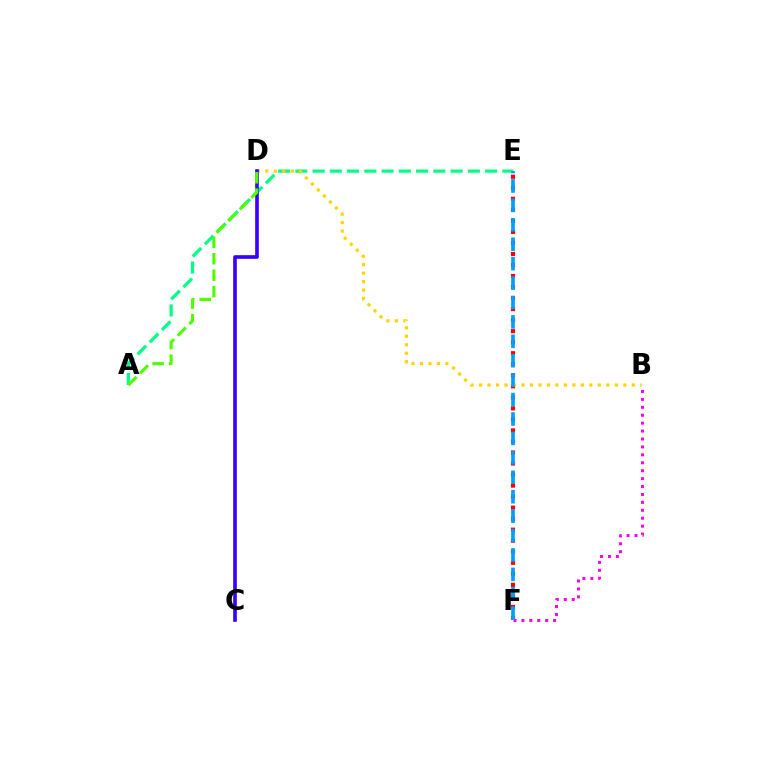{('E', 'F'): [{'color': '#ff0000', 'line_style': 'dotted', 'thickness': 3.0}, {'color': '#009eff', 'line_style': 'dashed', 'thickness': 2.64}], ('B', 'F'): [{'color': '#ff00ed', 'line_style': 'dotted', 'thickness': 2.15}], ('A', 'E'): [{'color': '#00ff86', 'line_style': 'dashed', 'thickness': 2.34}], ('B', 'D'): [{'color': '#ffd500', 'line_style': 'dotted', 'thickness': 2.31}], ('C', 'D'): [{'color': '#3700ff', 'line_style': 'solid', 'thickness': 2.63}], ('A', 'D'): [{'color': '#4fff00', 'line_style': 'dashed', 'thickness': 2.24}]}